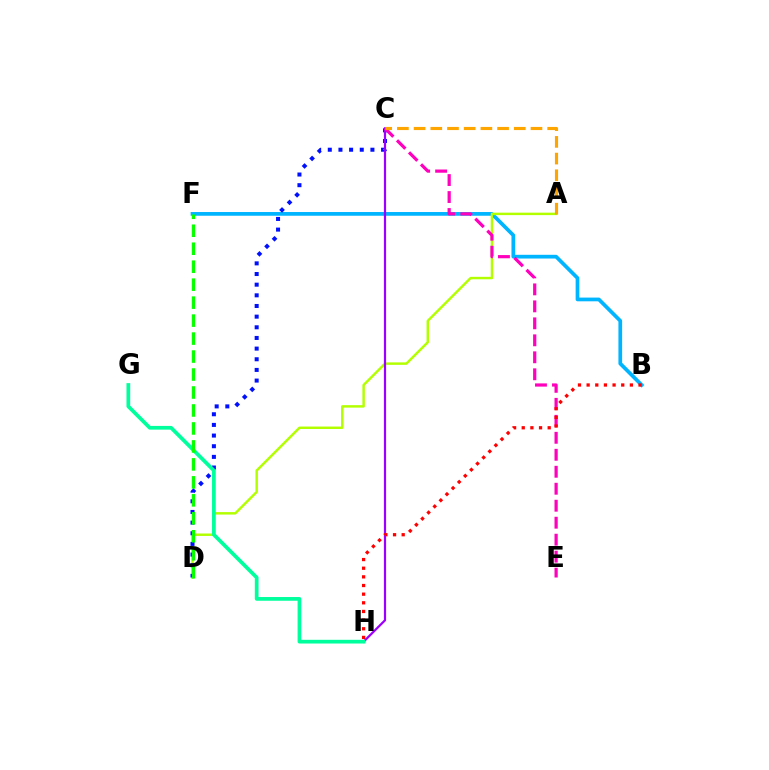{('B', 'F'): [{'color': '#00b5ff', 'line_style': 'solid', 'thickness': 2.68}], ('A', 'D'): [{'color': '#b3ff00', 'line_style': 'solid', 'thickness': 1.77}], ('C', 'D'): [{'color': '#0010ff', 'line_style': 'dotted', 'thickness': 2.9}], ('C', 'H'): [{'color': '#9b00ff', 'line_style': 'solid', 'thickness': 1.6}], ('C', 'E'): [{'color': '#ff00bd', 'line_style': 'dashed', 'thickness': 2.31}], ('B', 'H'): [{'color': '#ff0000', 'line_style': 'dotted', 'thickness': 2.35}], ('G', 'H'): [{'color': '#00ff9d', 'line_style': 'solid', 'thickness': 2.68}], ('A', 'C'): [{'color': '#ffa500', 'line_style': 'dashed', 'thickness': 2.27}], ('D', 'F'): [{'color': '#08ff00', 'line_style': 'dashed', 'thickness': 2.44}]}